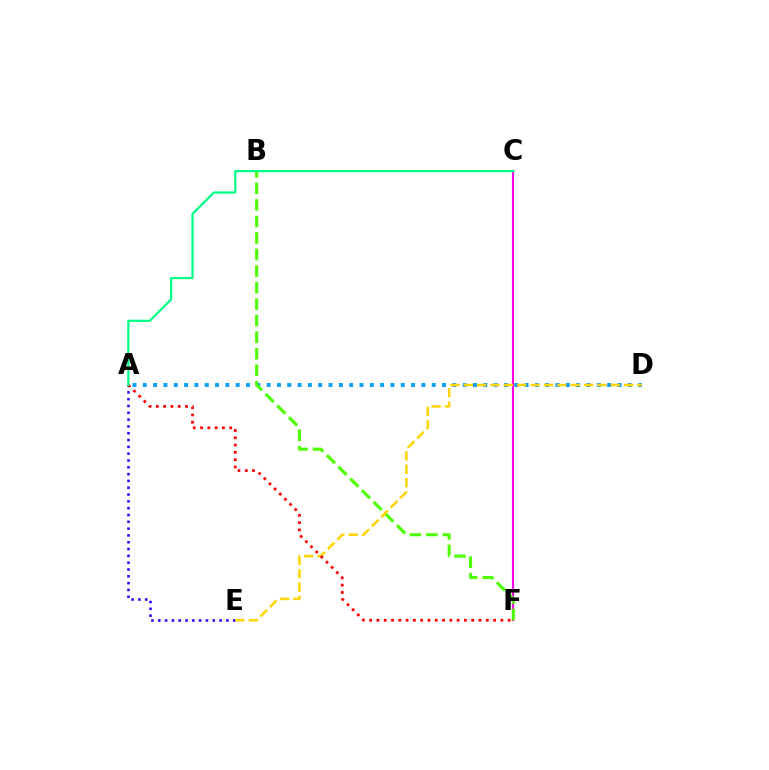{('A', 'E'): [{'color': '#3700ff', 'line_style': 'dotted', 'thickness': 1.85}], ('C', 'F'): [{'color': '#ff00ed', 'line_style': 'solid', 'thickness': 1.51}], ('A', 'D'): [{'color': '#009eff', 'line_style': 'dotted', 'thickness': 2.8}], ('B', 'F'): [{'color': '#4fff00', 'line_style': 'dashed', 'thickness': 2.25}], ('D', 'E'): [{'color': '#ffd500', 'line_style': 'dashed', 'thickness': 1.82}], ('A', 'F'): [{'color': '#ff0000', 'line_style': 'dotted', 'thickness': 1.98}], ('A', 'C'): [{'color': '#00ff86', 'line_style': 'solid', 'thickness': 1.6}]}